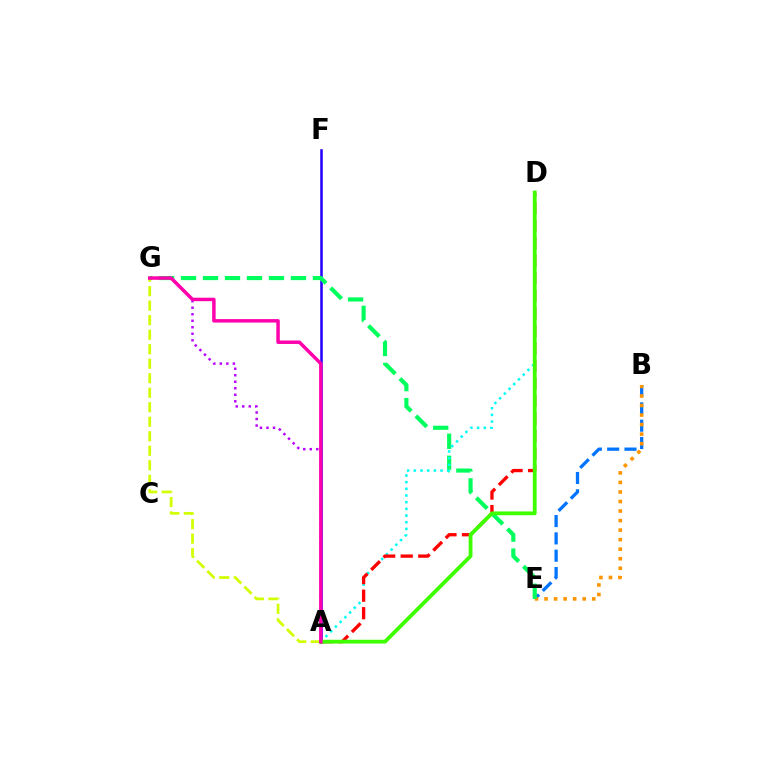{('A', 'F'): [{'color': '#2500ff', 'line_style': 'solid', 'thickness': 1.83}], ('A', 'G'): [{'color': '#b900ff', 'line_style': 'dotted', 'thickness': 1.77}, {'color': '#d1ff00', 'line_style': 'dashed', 'thickness': 1.97}, {'color': '#ff00ac', 'line_style': 'solid', 'thickness': 2.49}], ('B', 'E'): [{'color': '#0074ff', 'line_style': 'dashed', 'thickness': 2.35}, {'color': '#ff9400', 'line_style': 'dotted', 'thickness': 2.59}], ('E', 'G'): [{'color': '#00ff5c', 'line_style': 'dashed', 'thickness': 2.99}], ('A', 'D'): [{'color': '#00fff6', 'line_style': 'dotted', 'thickness': 1.81}, {'color': '#ff0000', 'line_style': 'dashed', 'thickness': 2.38}, {'color': '#3dff00', 'line_style': 'solid', 'thickness': 2.73}]}